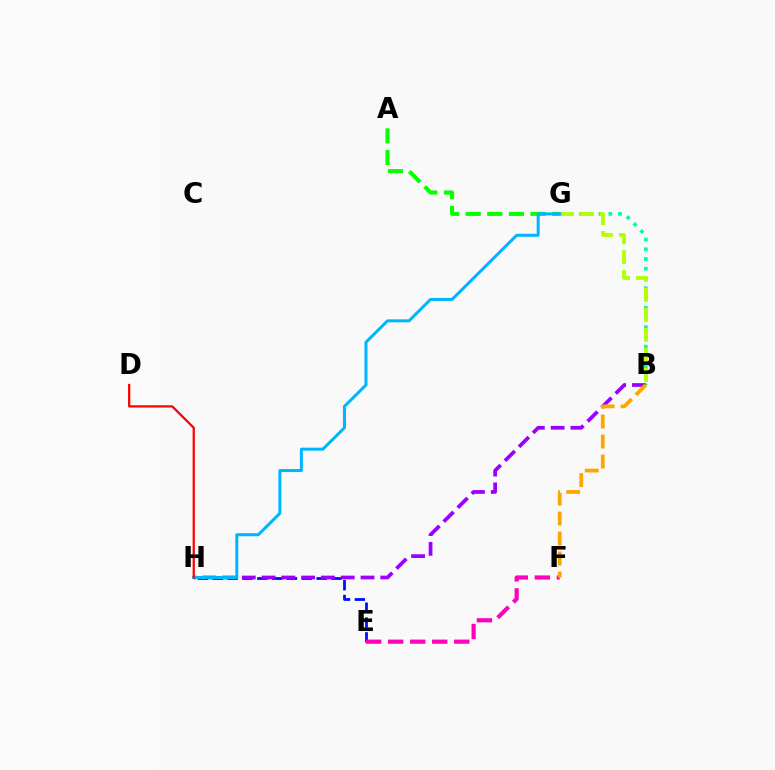{('B', 'G'): [{'color': '#00ff9d', 'line_style': 'dotted', 'thickness': 2.65}, {'color': '#b3ff00', 'line_style': 'dashed', 'thickness': 2.72}], ('E', 'H'): [{'color': '#0010ff', 'line_style': 'dashed', 'thickness': 2.01}], ('E', 'F'): [{'color': '#ff00bd', 'line_style': 'dashed', 'thickness': 2.99}], ('A', 'G'): [{'color': '#08ff00', 'line_style': 'dashed', 'thickness': 2.93}], ('B', 'H'): [{'color': '#9b00ff', 'line_style': 'dashed', 'thickness': 2.69}], ('G', 'H'): [{'color': '#00b5ff', 'line_style': 'solid', 'thickness': 2.16}], ('D', 'H'): [{'color': '#ff0000', 'line_style': 'solid', 'thickness': 1.62}], ('B', 'F'): [{'color': '#ffa500', 'line_style': 'dashed', 'thickness': 2.72}]}